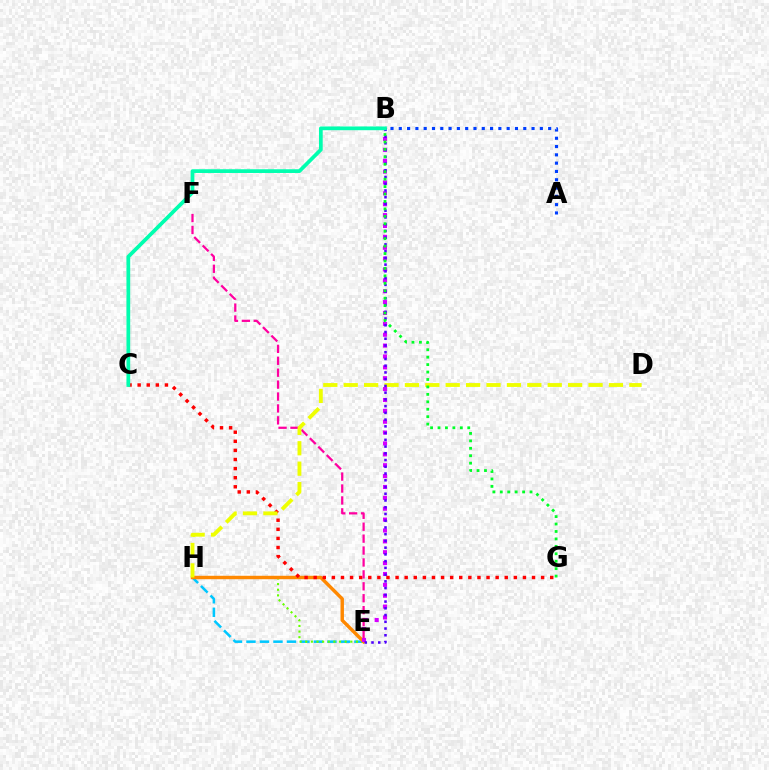{('E', 'H'): [{'color': '#00c7ff', 'line_style': 'dashed', 'thickness': 1.83}, {'color': '#66ff00', 'line_style': 'dotted', 'thickness': 1.53}, {'color': '#ff8800', 'line_style': 'solid', 'thickness': 2.47}], ('B', 'E'): [{'color': '#d600ff', 'line_style': 'dotted', 'thickness': 2.95}, {'color': '#4f00ff', 'line_style': 'dotted', 'thickness': 1.83}], ('A', 'B'): [{'color': '#003fff', 'line_style': 'dotted', 'thickness': 2.25}], ('C', 'G'): [{'color': '#ff0000', 'line_style': 'dotted', 'thickness': 2.47}], ('E', 'F'): [{'color': '#ff00a0', 'line_style': 'dashed', 'thickness': 1.62}], ('D', 'H'): [{'color': '#eeff00', 'line_style': 'dashed', 'thickness': 2.77}], ('B', 'G'): [{'color': '#00ff27', 'line_style': 'dotted', 'thickness': 2.02}], ('B', 'C'): [{'color': '#00ffaf', 'line_style': 'solid', 'thickness': 2.69}]}